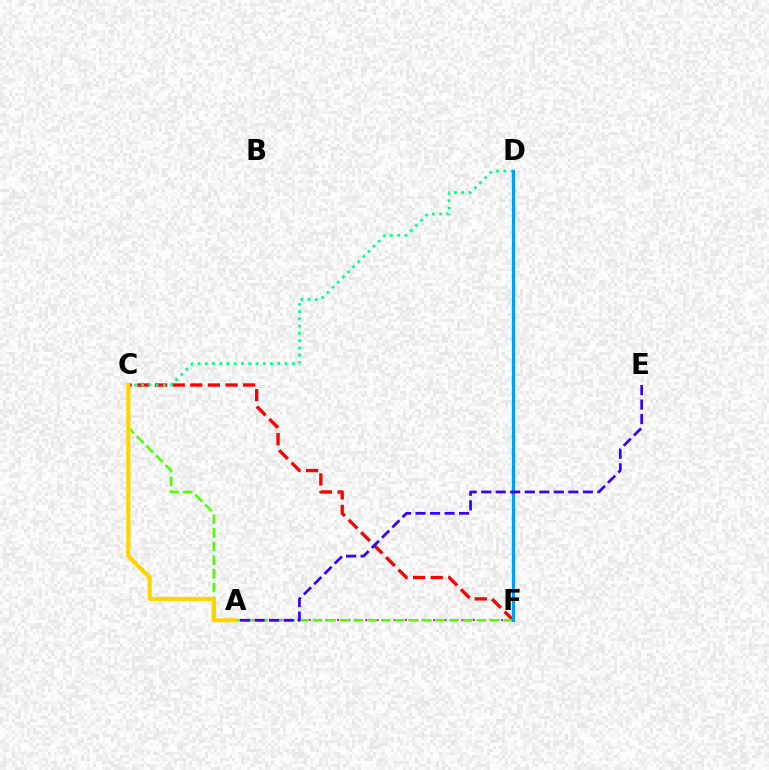{('A', 'F'): [{'color': '#ff00ed', 'line_style': 'dotted', 'thickness': 1.54}], ('C', 'F'): [{'color': '#ff0000', 'line_style': 'dashed', 'thickness': 2.4}, {'color': '#4fff00', 'line_style': 'dashed', 'thickness': 1.85}], ('C', 'D'): [{'color': '#00ff86', 'line_style': 'dotted', 'thickness': 1.97}], ('D', 'F'): [{'color': '#009eff', 'line_style': 'solid', 'thickness': 2.36}], ('A', 'E'): [{'color': '#3700ff', 'line_style': 'dashed', 'thickness': 1.97}], ('A', 'C'): [{'color': '#ffd500', 'line_style': 'solid', 'thickness': 2.94}]}